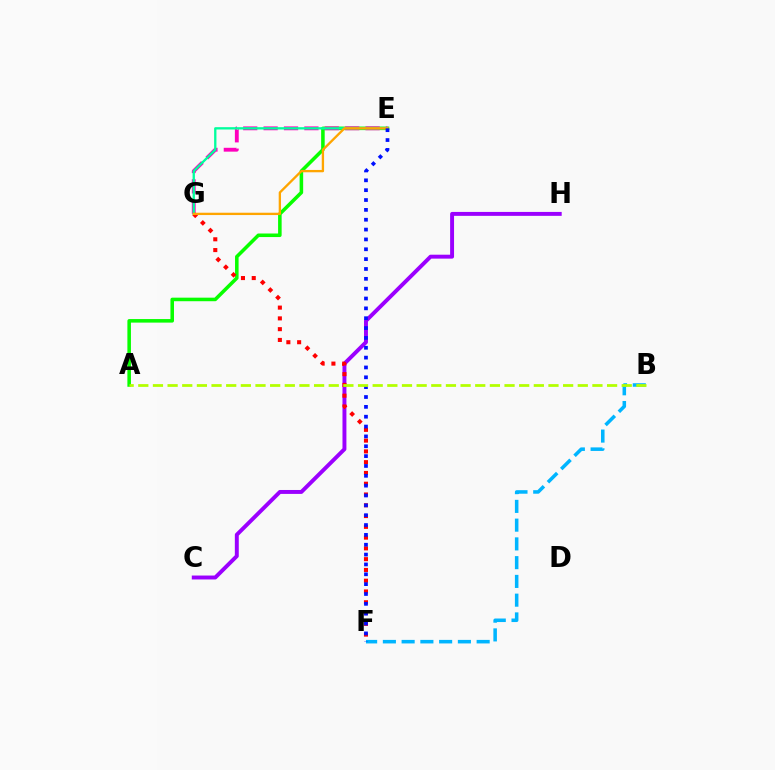{('A', 'E'): [{'color': '#08ff00', 'line_style': 'solid', 'thickness': 2.56}], ('E', 'G'): [{'color': '#ff00bd', 'line_style': 'dashed', 'thickness': 2.77}, {'color': '#00ff9d', 'line_style': 'solid', 'thickness': 1.67}, {'color': '#ffa500', 'line_style': 'solid', 'thickness': 1.68}], ('C', 'H'): [{'color': '#9b00ff', 'line_style': 'solid', 'thickness': 2.83}], ('B', 'F'): [{'color': '#00b5ff', 'line_style': 'dashed', 'thickness': 2.55}], ('F', 'G'): [{'color': '#ff0000', 'line_style': 'dotted', 'thickness': 2.93}], ('E', 'F'): [{'color': '#0010ff', 'line_style': 'dotted', 'thickness': 2.68}], ('A', 'B'): [{'color': '#b3ff00', 'line_style': 'dashed', 'thickness': 1.99}]}